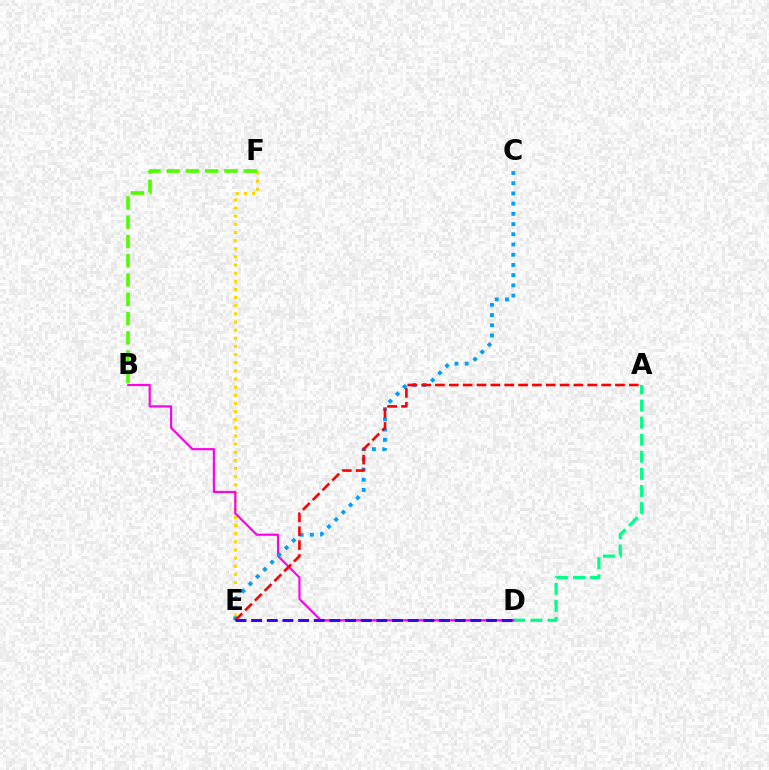{('A', 'D'): [{'color': '#00ff86', 'line_style': 'dashed', 'thickness': 2.32}], ('E', 'F'): [{'color': '#ffd500', 'line_style': 'dotted', 'thickness': 2.21}], ('B', 'D'): [{'color': '#ff00ed', 'line_style': 'solid', 'thickness': 1.55}], ('C', 'E'): [{'color': '#009eff', 'line_style': 'dotted', 'thickness': 2.78}], ('A', 'E'): [{'color': '#ff0000', 'line_style': 'dashed', 'thickness': 1.88}], ('B', 'F'): [{'color': '#4fff00', 'line_style': 'dashed', 'thickness': 2.62}], ('D', 'E'): [{'color': '#3700ff', 'line_style': 'dashed', 'thickness': 2.13}]}